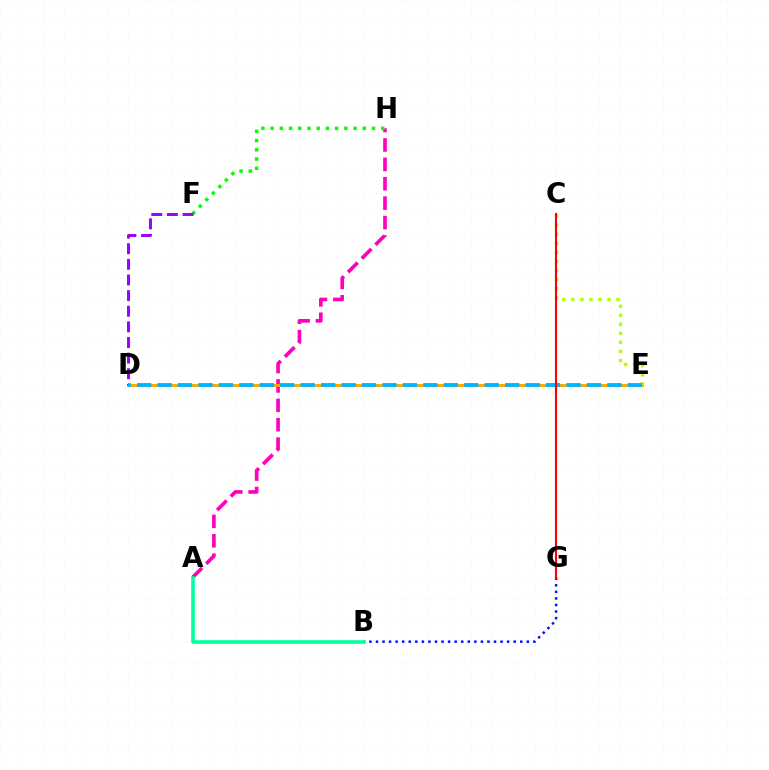{('B', 'G'): [{'color': '#0010ff', 'line_style': 'dotted', 'thickness': 1.78}], ('A', 'H'): [{'color': '#ff00bd', 'line_style': 'dashed', 'thickness': 2.63}], ('D', 'E'): [{'color': '#ffa500', 'line_style': 'solid', 'thickness': 2.12}, {'color': '#00b5ff', 'line_style': 'dashed', 'thickness': 2.78}], ('F', 'H'): [{'color': '#08ff00', 'line_style': 'dotted', 'thickness': 2.51}], ('D', 'F'): [{'color': '#9b00ff', 'line_style': 'dashed', 'thickness': 2.12}], ('C', 'E'): [{'color': '#b3ff00', 'line_style': 'dotted', 'thickness': 2.46}], ('A', 'B'): [{'color': '#00ff9d', 'line_style': 'solid', 'thickness': 2.57}], ('C', 'G'): [{'color': '#ff0000', 'line_style': 'solid', 'thickness': 1.52}]}